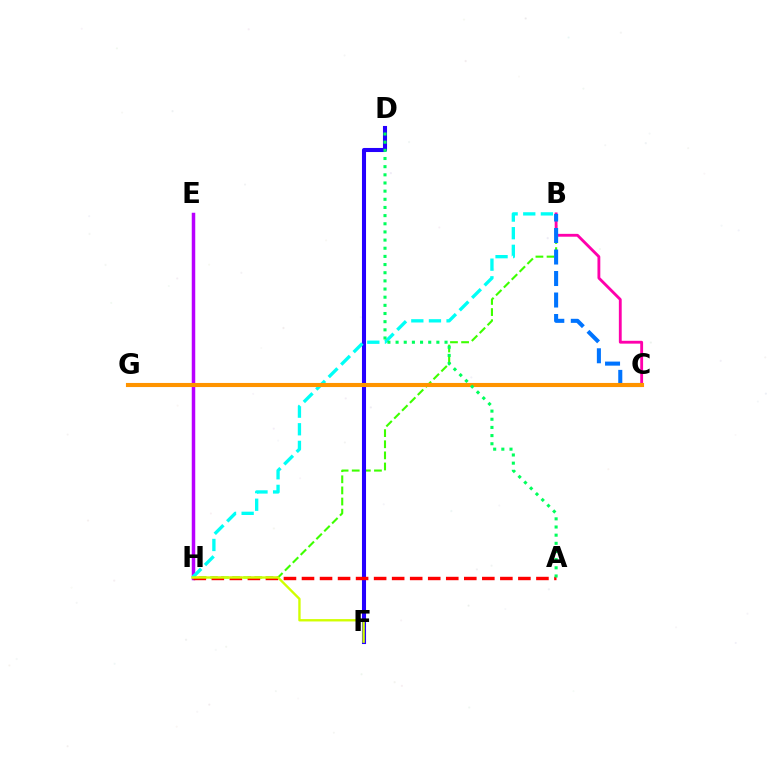{('E', 'H'): [{'color': '#b900ff', 'line_style': 'solid', 'thickness': 2.52}], ('B', 'H'): [{'color': '#3dff00', 'line_style': 'dashed', 'thickness': 1.51}, {'color': '#00fff6', 'line_style': 'dashed', 'thickness': 2.39}], ('D', 'F'): [{'color': '#2500ff', 'line_style': 'solid', 'thickness': 2.93}], ('A', 'H'): [{'color': '#ff0000', 'line_style': 'dashed', 'thickness': 2.45}], ('B', 'C'): [{'color': '#ff00ac', 'line_style': 'solid', 'thickness': 2.05}, {'color': '#0074ff', 'line_style': 'dashed', 'thickness': 2.92}], ('F', 'H'): [{'color': '#d1ff00', 'line_style': 'solid', 'thickness': 1.7}], ('C', 'G'): [{'color': '#ff9400', 'line_style': 'solid', 'thickness': 2.94}], ('A', 'D'): [{'color': '#00ff5c', 'line_style': 'dotted', 'thickness': 2.22}]}